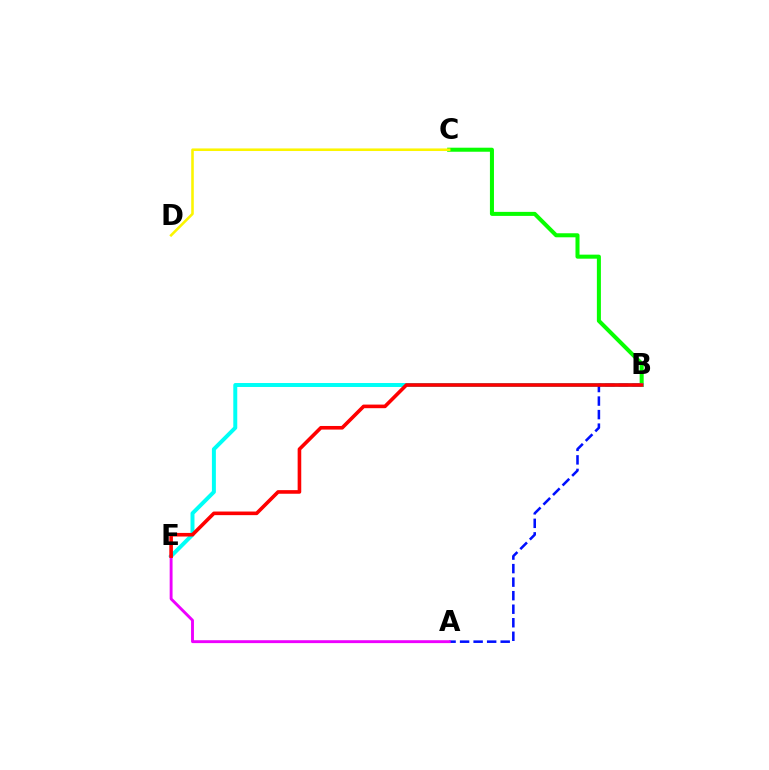{('B', 'C'): [{'color': '#08ff00', 'line_style': 'solid', 'thickness': 2.91}], ('C', 'D'): [{'color': '#fcf500', 'line_style': 'solid', 'thickness': 1.85}], ('B', 'E'): [{'color': '#00fff6', 'line_style': 'solid', 'thickness': 2.85}, {'color': '#ff0000', 'line_style': 'solid', 'thickness': 2.6}], ('A', 'B'): [{'color': '#0010ff', 'line_style': 'dashed', 'thickness': 1.84}], ('A', 'E'): [{'color': '#ee00ff', 'line_style': 'solid', 'thickness': 2.08}]}